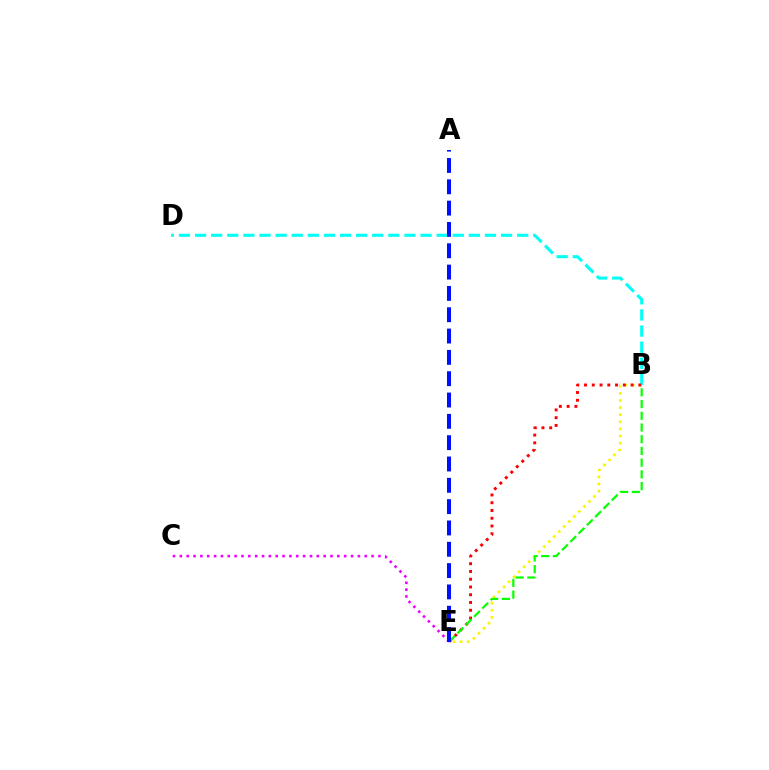{('B', 'E'): [{'color': '#fcf500', 'line_style': 'dotted', 'thickness': 1.93}, {'color': '#ff0000', 'line_style': 'dotted', 'thickness': 2.11}, {'color': '#08ff00', 'line_style': 'dashed', 'thickness': 1.59}], ('C', 'E'): [{'color': '#ee00ff', 'line_style': 'dotted', 'thickness': 1.86}], ('B', 'D'): [{'color': '#00fff6', 'line_style': 'dashed', 'thickness': 2.19}], ('A', 'E'): [{'color': '#0010ff', 'line_style': 'dashed', 'thickness': 2.9}]}